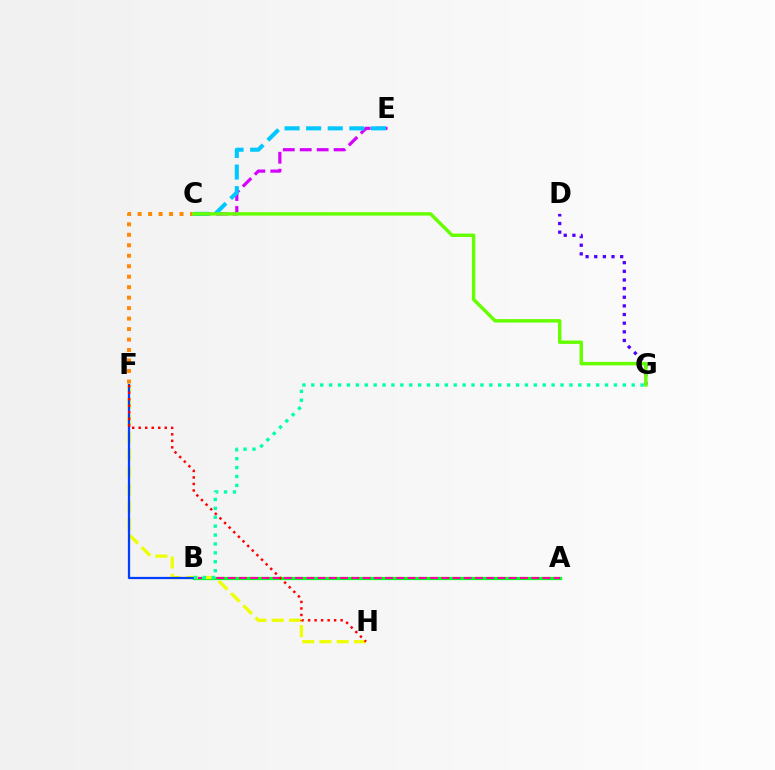{('A', 'B'): [{'color': '#00ff27', 'line_style': 'solid', 'thickness': 2.33}, {'color': '#ff00a0', 'line_style': 'dashed', 'thickness': 1.53}], ('C', 'E'): [{'color': '#d600ff', 'line_style': 'dashed', 'thickness': 2.3}, {'color': '#00c7ff', 'line_style': 'dashed', 'thickness': 2.93}], ('F', 'H'): [{'color': '#eeff00', 'line_style': 'dashed', 'thickness': 2.35}, {'color': '#ff0000', 'line_style': 'dotted', 'thickness': 1.77}], ('C', 'F'): [{'color': '#ff8800', 'line_style': 'dotted', 'thickness': 2.85}], ('D', 'G'): [{'color': '#4f00ff', 'line_style': 'dotted', 'thickness': 2.35}], ('B', 'F'): [{'color': '#003fff', 'line_style': 'solid', 'thickness': 1.62}], ('B', 'G'): [{'color': '#00ffaf', 'line_style': 'dotted', 'thickness': 2.42}], ('C', 'G'): [{'color': '#66ff00', 'line_style': 'solid', 'thickness': 2.48}]}